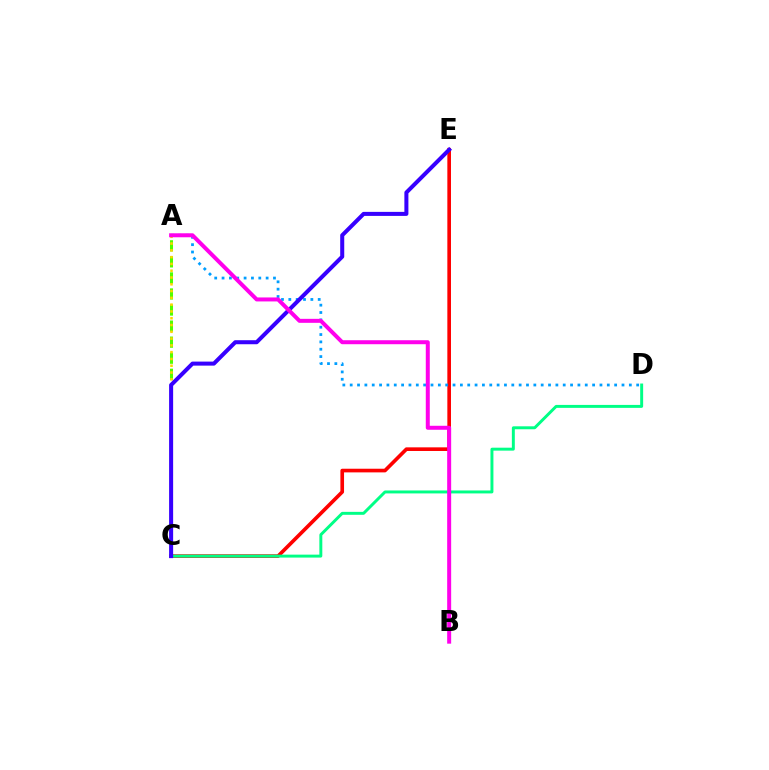{('A', 'C'): [{'color': '#4fff00', 'line_style': 'dashed', 'thickness': 2.18}, {'color': '#ffd500', 'line_style': 'dotted', 'thickness': 1.84}], ('C', 'E'): [{'color': '#ff0000', 'line_style': 'solid', 'thickness': 2.63}, {'color': '#3700ff', 'line_style': 'solid', 'thickness': 2.9}], ('A', 'D'): [{'color': '#009eff', 'line_style': 'dotted', 'thickness': 2.0}], ('C', 'D'): [{'color': '#00ff86', 'line_style': 'solid', 'thickness': 2.12}], ('A', 'B'): [{'color': '#ff00ed', 'line_style': 'solid', 'thickness': 2.87}]}